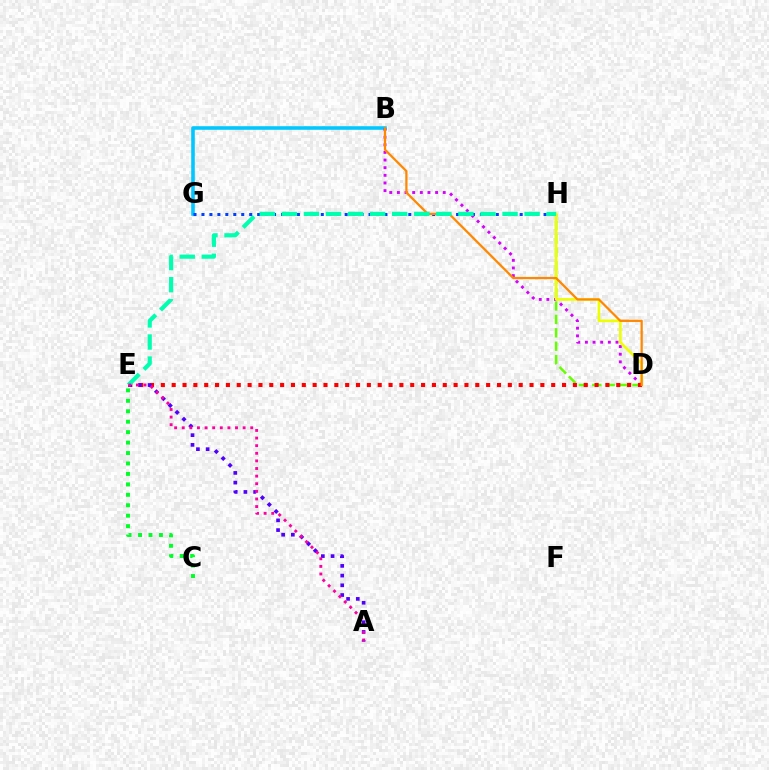{('B', 'G'): [{'color': '#00c7ff', 'line_style': 'solid', 'thickness': 2.58}], ('G', 'H'): [{'color': '#003fff', 'line_style': 'dotted', 'thickness': 2.16}], ('D', 'H'): [{'color': '#66ff00', 'line_style': 'dashed', 'thickness': 1.82}, {'color': '#eeff00', 'line_style': 'solid', 'thickness': 1.88}], ('B', 'D'): [{'color': '#d600ff', 'line_style': 'dotted', 'thickness': 2.08}, {'color': '#ff8800', 'line_style': 'solid', 'thickness': 1.62}], ('D', 'E'): [{'color': '#ff0000', 'line_style': 'dotted', 'thickness': 2.95}], ('A', 'E'): [{'color': '#4f00ff', 'line_style': 'dotted', 'thickness': 2.64}, {'color': '#ff00a0', 'line_style': 'dotted', 'thickness': 2.07}], ('E', 'H'): [{'color': '#00ffaf', 'line_style': 'dashed', 'thickness': 3.0}], ('C', 'E'): [{'color': '#00ff27', 'line_style': 'dotted', 'thickness': 2.84}]}